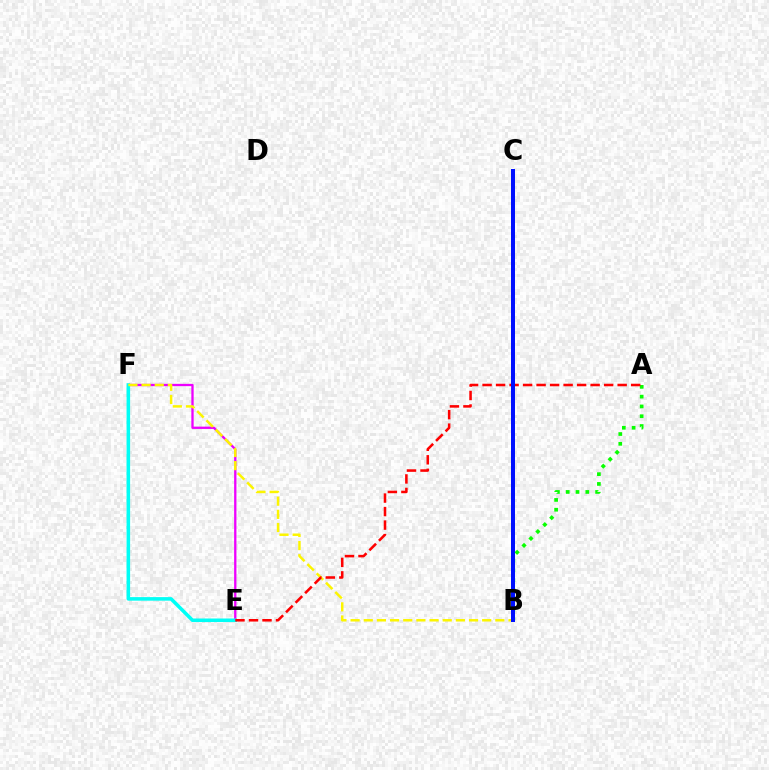{('E', 'F'): [{'color': '#ee00ff', 'line_style': 'solid', 'thickness': 1.66}, {'color': '#00fff6', 'line_style': 'solid', 'thickness': 2.56}], ('A', 'B'): [{'color': '#08ff00', 'line_style': 'dotted', 'thickness': 2.66}], ('B', 'F'): [{'color': '#fcf500', 'line_style': 'dashed', 'thickness': 1.79}], ('A', 'E'): [{'color': '#ff0000', 'line_style': 'dashed', 'thickness': 1.83}], ('B', 'C'): [{'color': '#0010ff', 'line_style': 'solid', 'thickness': 2.88}]}